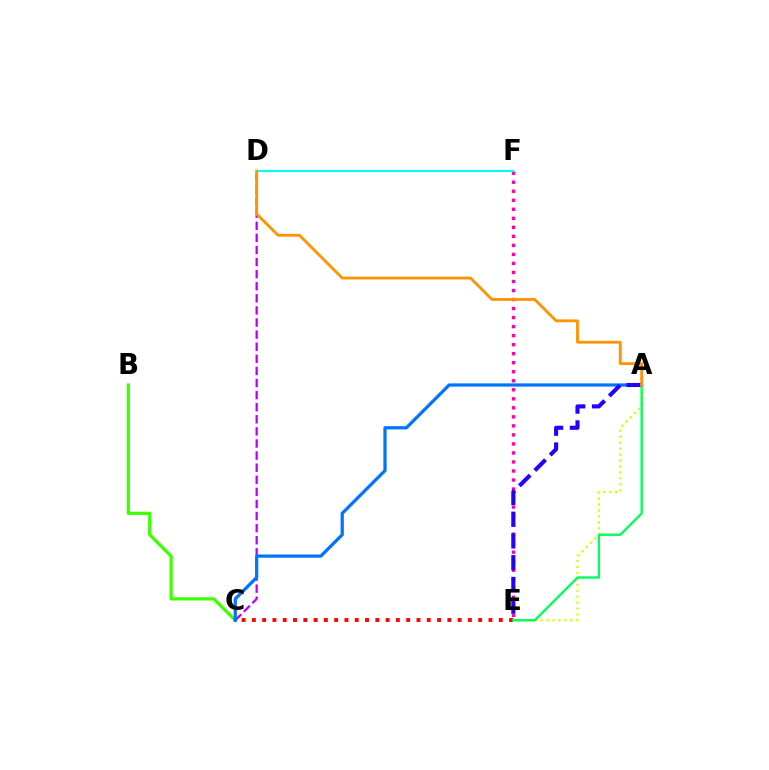{('A', 'E'): [{'color': '#d1ff00', 'line_style': 'dotted', 'thickness': 1.62}, {'color': '#2500ff', 'line_style': 'dashed', 'thickness': 2.95}, {'color': '#00ff5c', 'line_style': 'solid', 'thickness': 1.7}], ('C', 'D'): [{'color': '#b900ff', 'line_style': 'dashed', 'thickness': 1.64}], ('C', 'E'): [{'color': '#ff0000', 'line_style': 'dotted', 'thickness': 2.8}], ('B', 'C'): [{'color': '#3dff00', 'line_style': 'solid', 'thickness': 2.33}], ('E', 'F'): [{'color': '#ff00ac', 'line_style': 'dotted', 'thickness': 2.45}], ('D', 'F'): [{'color': '#00fff6', 'line_style': 'solid', 'thickness': 1.54}], ('A', 'C'): [{'color': '#0074ff', 'line_style': 'solid', 'thickness': 2.33}], ('A', 'D'): [{'color': '#ff9400', 'line_style': 'solid', 'thickness': 2.04}]}